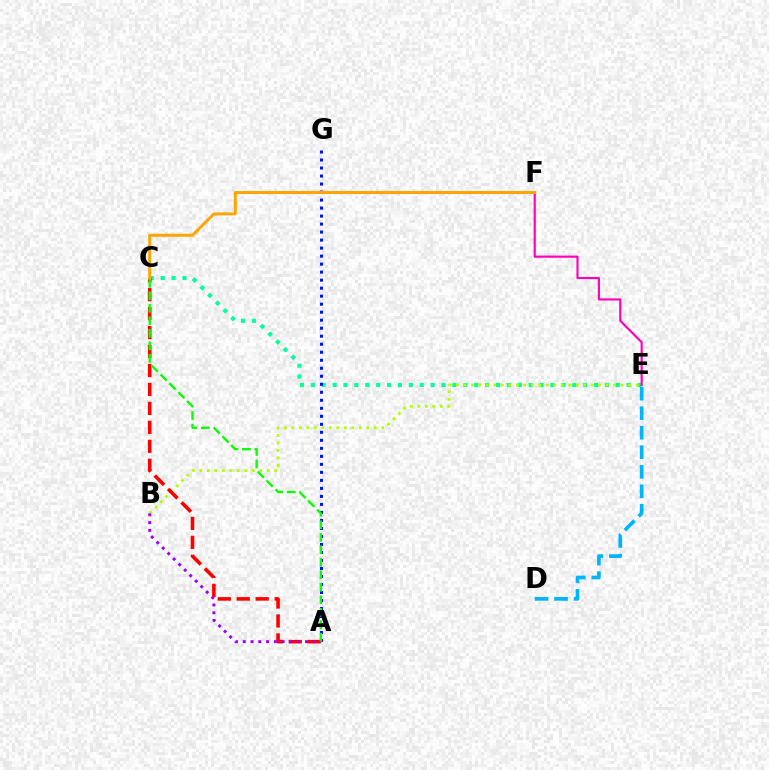{('D', 'E'): [{'color': '#00b5ff', 'line_style': 'dashed', 'thickness': 2.65}], ('C', 'E'): [{'color': '#00ff9d', 'line_style': 'dotted', 'thickness': 2.96}], ('A', 'G'): [{'color': '#0010ff', 'line_style': 'dotted', 'thickness': 2.18}], ('B', 'E'): [{'color': '#b3ff00', 'line_style': 'dotted', 'thickness': 2.03}], ('A', 'C'): [{'color': '#ff0000', 'line_style': 'dashed', 'thickness': 2.58}, {'color': '#08ff00', 'line_style': 'dashed', 'thickness': 1.7}], ('A', 'B'): [{'color': '#9b00ff', 'line_style': 'dotted', 'thickness': 2.11}], ('E', 'F'): [{'color': '#ff00bd', 'line_style': 'solid', 'thickness': 1.55}], ('C', 'F'): [{'color': '#ffa500', 'line_style': 'solid', 'thickness': 2.15}]}